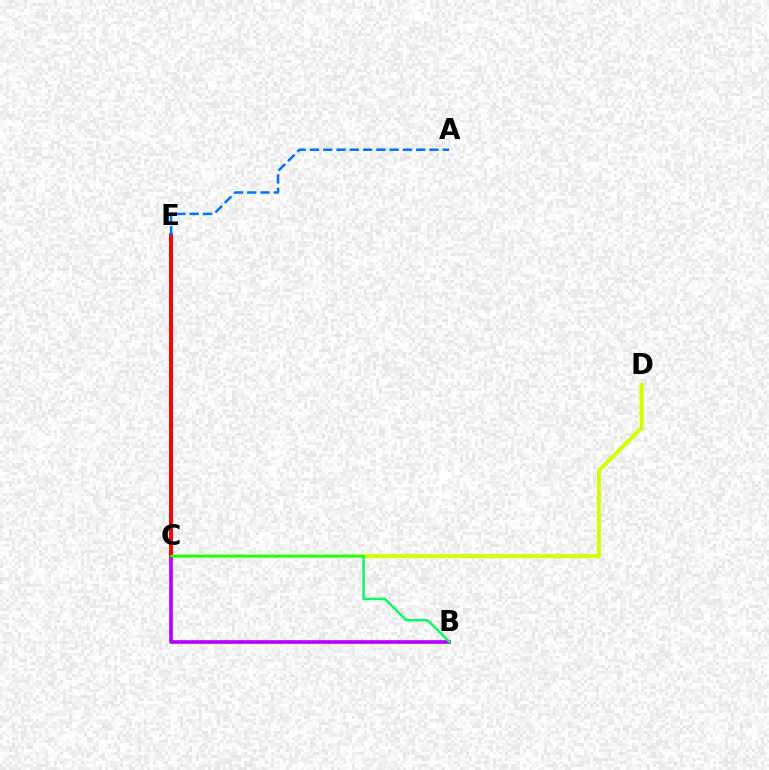{('C', 'D'): [{'color': '#d1ff00', 'line_style': 'solid', 'thickness': 2.86}], ('B', 'C'): [{'color': '#b900ff', 'line_style': 'solid', 'thickness': 2.63}, {'color': '#00ff5c', 'line_style': 'solid', 'thickness': 1.73}], ('C', 'E'): [{'color': '#ff0000', 'line_style': 'solid', 'thickness': 2.85}], ('A', 'E'): [{'color': '#0074ff', 'line_style': 'dashed', 'thickness': 1.8}]}